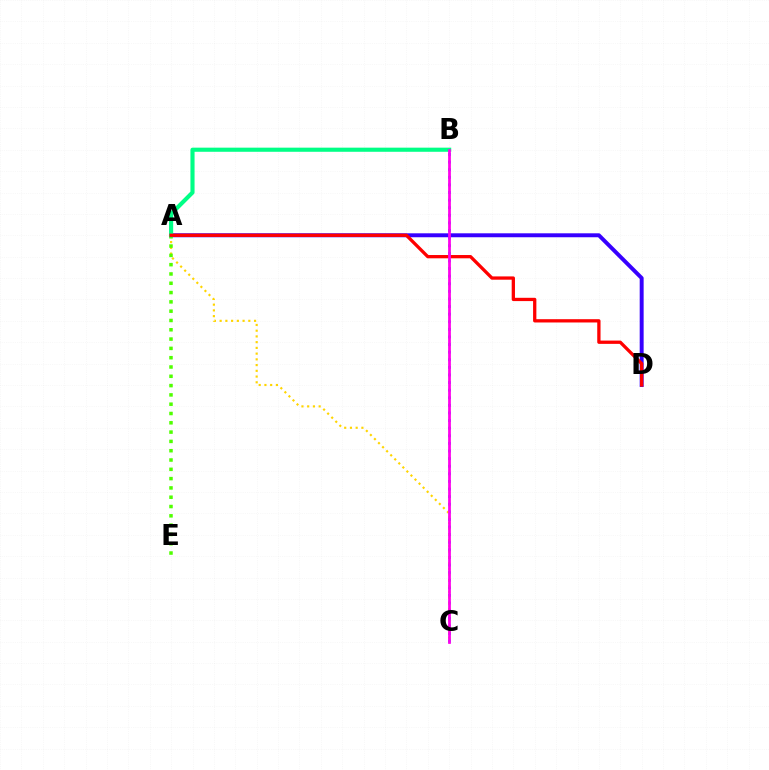{('B', 'C'): [{'color': '#009eff', 'line_style': 'dotted', 'thickness': 2.07}, {'color': '#ff00ed', 'line_style': 'solid', 'thickness': 1.99}], ('A', 'C'): [{'color': '#ffd500', 'line_style': 'dotted', 'thickness': 1.56}], ('A', 'D'): [{'color': '#3700ff', 'line_style': 'solid', 'thickness': 2.84}, {'color': '#ff0000', 'line_style': 'solid', 'thickness': 2.37}], ('A', 'E'): [{'color': '#4fff00', 'line_style': 'dotted', 'thickness': 2.53}], ('A', 'B'): [{'color': '#00ff86', 'line_style': 'solid', 'thickness': 2.97}]}